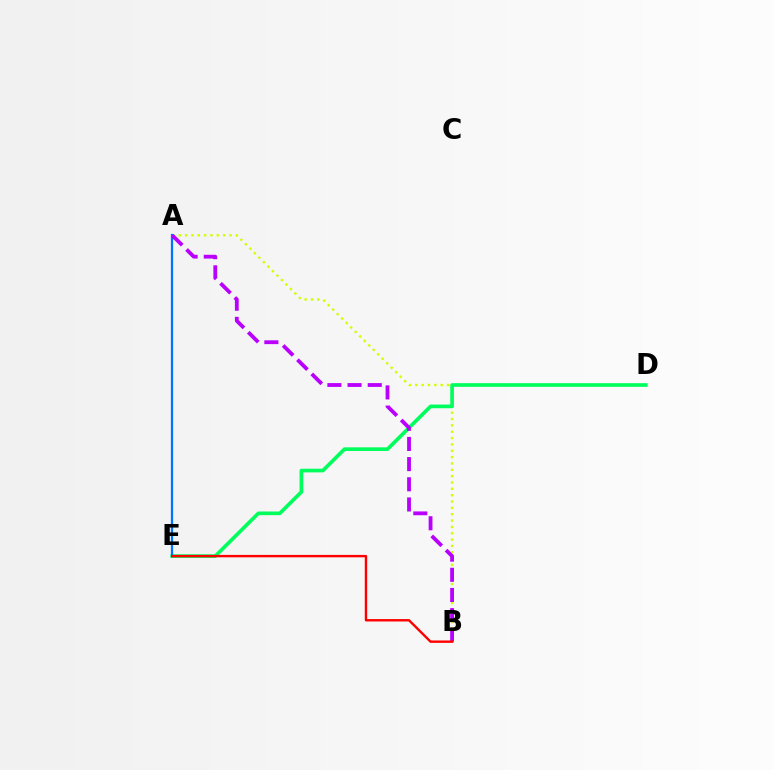{('A', 'B'): [{'color': '#d1ff00', 'line_style': 'dotted', 'thickness': 1.72}, {'color': '#b900ff', 'line_style': 'dashed', 'thickness': 2.74}], ('D', 'E'): [{'color': '#00ff5c', 'line_style': 'solid', 'thickness': 2.64}], ('A', 'E'): [{'color': '#0074ff', 'line_style': 'solid', 'thickness': 1.62}], ('B', 'E'): [{'color': '#ff0000', 'line_style': 'solid', 'thickness': 1.73}]}